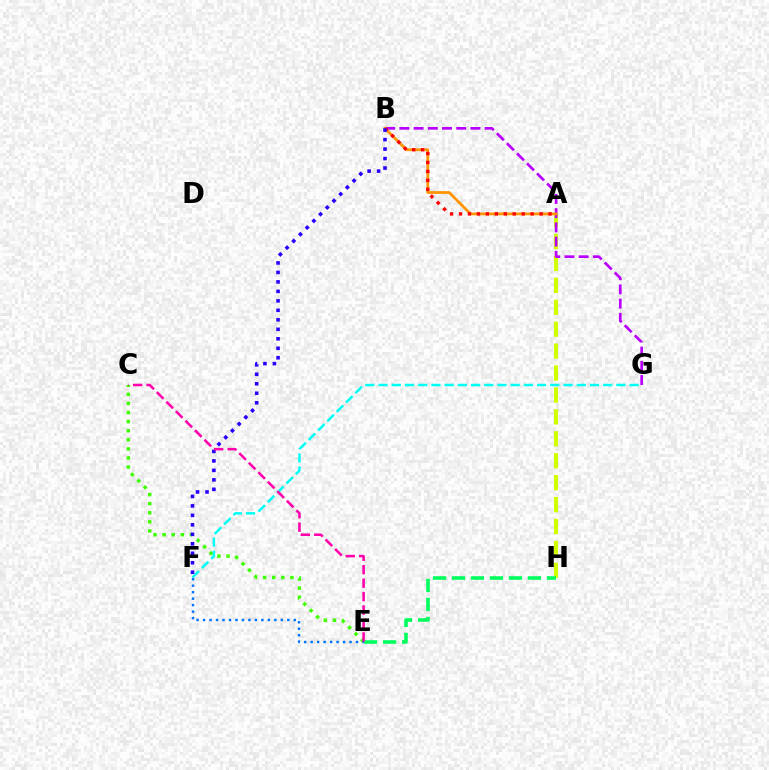{('C', 'E'): [{'color': '#3dff00', 'line_style': 'dotted', 'thickness': 2.47}, {'color': '#ff00ac', 'line_style': 'dashed', 'thickness': 1.83}], ('A', 'H'): [{'color': '#d1ff00', 'line_style': 'dashed', 'thickness': 2.98}], ('B', 'G'): [{'color': '#b900ff', 'line_style': 'dashed', 'thickness': 1.93}], ('F', 'G'): [{'color': '#00fff6', 'line_style': 'dashed', 'thickness': 1.8}], ('A', 'B'): [{'color': '#ff9400', 'line_style': 'solid', 'thickness': 1.98}, {'color': '#ff0000', 'line_style': 'dotted', 'thickness': 2.43}], ('E', 'H'): [{'color': '#00ff5c', 'line_style': 'dashed', 'thickness': 2.58}], ('E', 'F'): [{'color': '#0074ff', 'line_style': 'dotted', 'thickness': 1.76}], ('B', 'F'): [{'color': '#2500ff', 'line_style': 'dotted', 'thickness': 2.58}]}